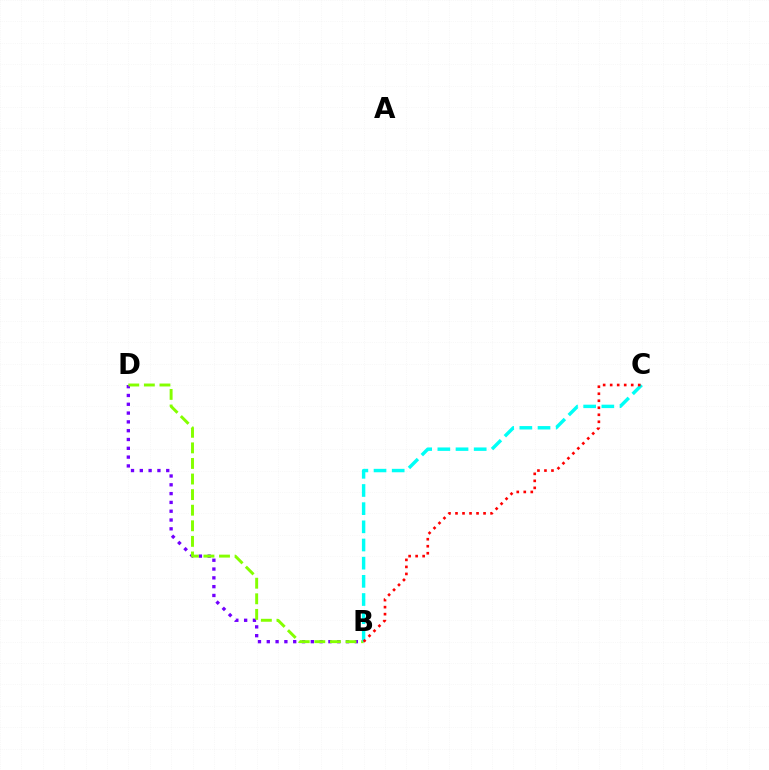{('B', 'D'): [{'color': '#7200ff', 'line_style': 'dotted', 'thickness': 2.39}, {'color': '#84ff00', 'line_style': 'dashed', 'thickness': 2.12}], ('B', 'C'): [{'color': '#00fff6', 'line_style': 'dashed', 'thickness': 2.47}, {'color': '#ff0000', 'line_style': 'dotted', 'thickness': 1.91}]}